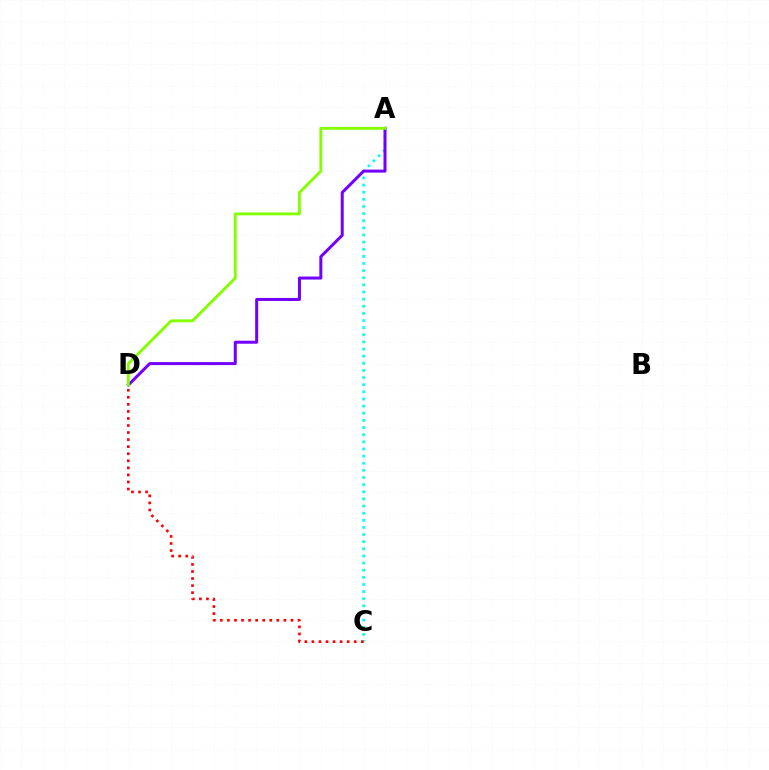{('A', 'C'): [{'color': '#00fff6', 'line_style': 'dotted', 'thickness': 1.94}], ('A', 'D'): [{'color': '#7200ff', 'line_style': 'solid', 'thickness': 2.17}, {'color': '#84ff00', 'line_style': 'solid', 'thickness': 2.07}], ('C', 'D'): [{'color': '#ff0000', 'line_style': 'dotted', 'thickness': 1.92}]}